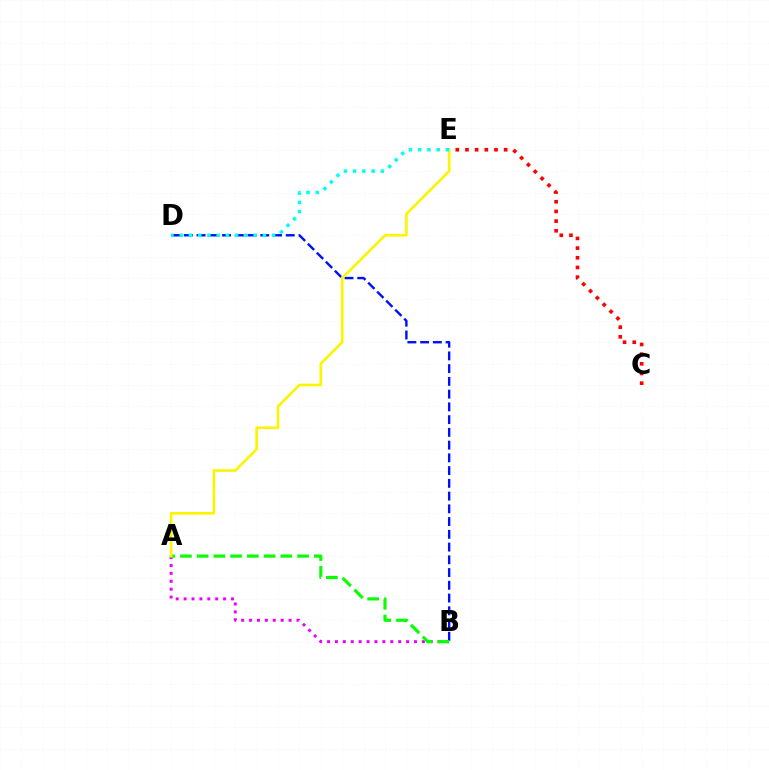{('A', 'B'): [{'color': '#ee00ff', 'line_style': 'dotted', 'thickness': 2.15}, {'color': '#08ff00', 'line_style': 'dashed', 'thickness': 2.27}], ('C', 'E'): [{'color': '#ff0000', 'line_style': 'dotted', 'thickness': 2.63}], ('B', 'D'): [{'color': '#0010ff', 'line_style': 'dashed', 'thickness': 1.73}], ('A', 'E'): [{'color': '#fcf500', 'line_style': 'solid', 'thickness': 1.91}], ('D', 'E'): [{'color': '#00fff6', 'line_style': 'dotted', 'thickness': 2.51}]}